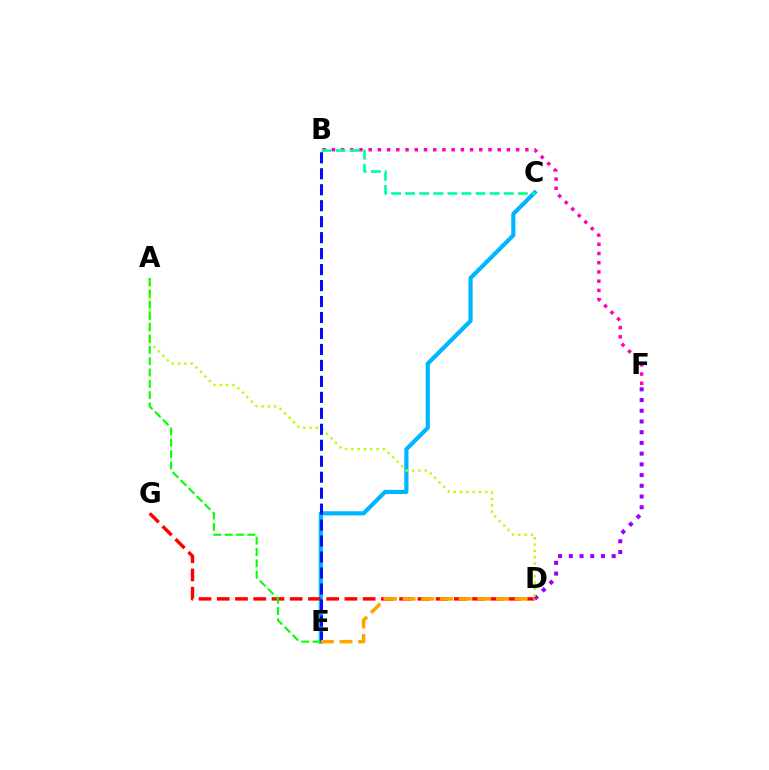{('C', 'E'): [{'color': '#00b5ff', 'line_style': 'solid', 'thickness': 2.99}], ('D', 'F'): [{'color': '#9b00ff', 'line_style': 'dotted', 'thickness': 2.91}], ('D', 'G'): [{'color': '#ff0000', 'line_style': 'dashed', 'thickness': 2.48}], ('B', 'F'): [{'color': '#ff00bd', 'line_style': 'dotted', 'thickness': 2.5}], ('A', 'D'): [{'color': '#b3ff00', 'line_style': 'dotted', 'thickness': 1.72}], ('B', 'E'): [{'color': '#0010ff', 'line_style': 'dashed', 'thickness': 2.17}], ('A', 'E'): [{'color': '#08ff00', 'line_style': 'dashed', 'thickness': 1.54}], ('D', 'E'): [{'color': '#ffa500', 'line_style': 'dashed', 'thickness': 2.54}], ('B', 'C'): [{'color': '#00ff9d', 'line_style': 'dashed', 'thickness': 1.91}]}